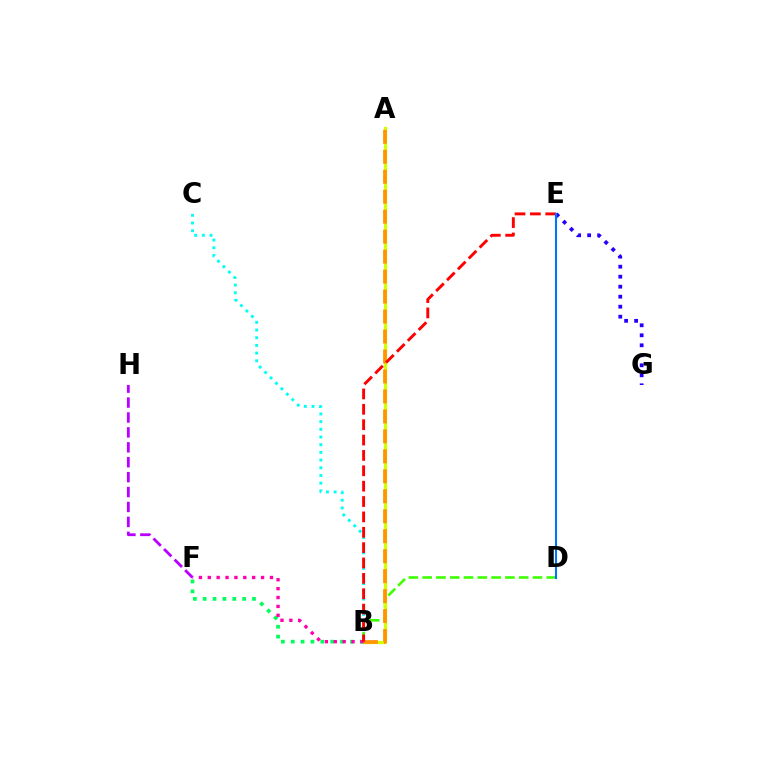{('B', 'C'): [{'color': '#00fff6', 'line_style': 'dotted', 'thickness': 2.09}], ('E', 'G'): [{'color': '#2500ff', 'line_style': 'dotted', 'thickness': 2.72}], ('B', 'D'): [{'color': '#3dff00', 'line_style': 'dashed', 'thickness': 1.87}], ('A', 'B'): [{'color': '#d1ff00', 'line_style': 'solid', 'thickness': 2.33}, {'color': '#ff9400', 'line_style': 'dashed', 'thickness': 2.71}], ('B', 'F'): [{'color': '#00ff5c', 'line_style': 'dotted', 'thickness': 2.68}, {'color': '#ff00ac', 'line_style': 'dotted', 'thickness': 2.41}], ('B', 'E'): [{'color': '#ff0000', 'line_style': 'dashed', 'thickness': 2.09}], ('F', 'H'): [{'color': '#b900ff', 'line_style': 'dashed', 'thickness': 2.03}], ('D', 'E'): [{'color': '#0074ff', 'line_style': 'solid', 'thickness': 1.51}]}